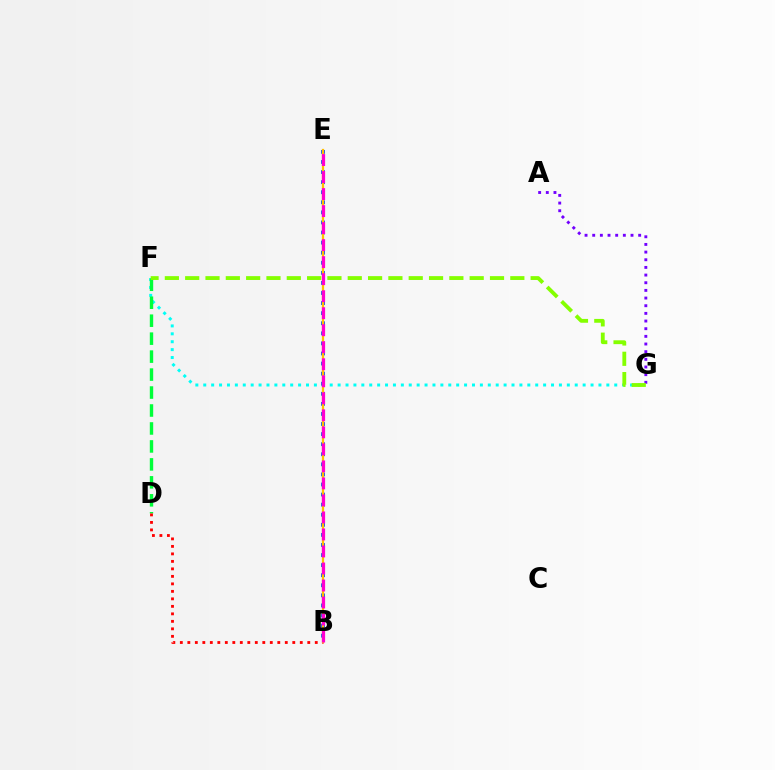{('F', 'G'): [{'color': '#00fff6', 'line_style': 'dotted', 'thickness': 2.15}, {'color': '#84ff00', 'line_style': 'dashed', 'thickness': 2.76}], ('D', 'F'): [{'color': '#00ff39', 'line_style': 'dashed', 'thickness': 2.44}], ('A', 'G'): [{'color': '#7200ff', 'line_style': 'dotted', 'thickness': 2.08}], ('B', 'D'): [{'color': '#ff0000', 'line_style': 'dotted', 'thickness': 2.04}], ('B', 'E'): [{'color': '#004bff', 'line_style': 'dotted', 'thickness': 2.74}, {'color': '#ffbd00', 'line_style': 'solid', 'thickness': 1.62}, {'color': '#ff00cf', 'line_style': 'dashed', 'thickness': 2.31}]}